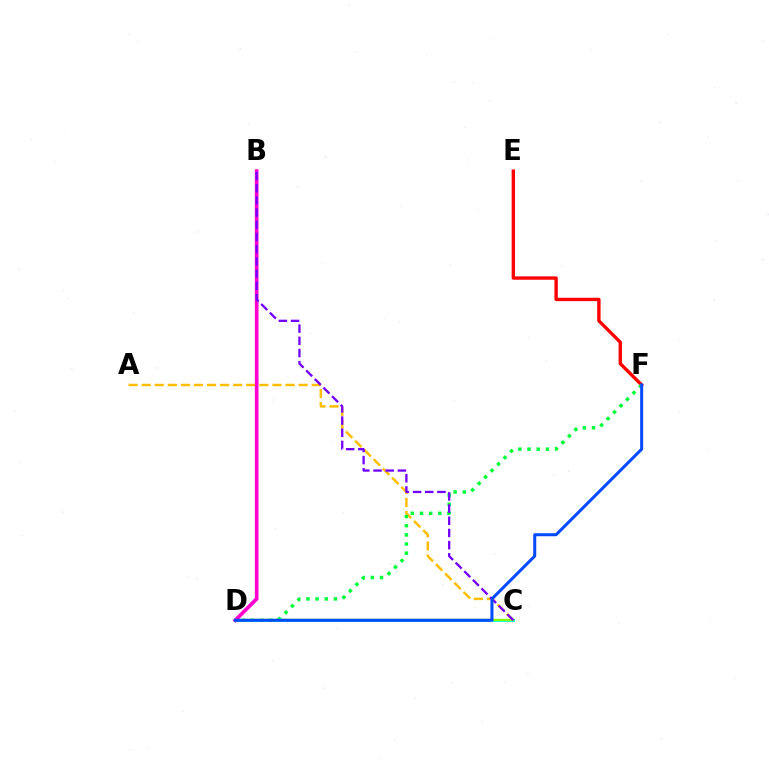{('C', 'D'): [{'color': '#00fff6', 'line_style': 'solid', 'thickness': 2.11}, {'color': '#84ff00', 'line_style': 'solid', 'thickness': 1.7}], ('E', 'F'): [{'color': '#ff0000', 'line_style': 'solid', 'thickness': 2.42}], ('A', 'C'): [{'color': '#ffbd00', 'line_style': 'dashed', 'thickness': 1.78}], ('B', 'D'): [{'color': '#ff00cf', 'line_style': 'solid', 'thickness': 2.66}], ('D', 'F'): [{'color': '#00ff39', 'line_style': 'dotted', 'thickness': 2.49}, {'color': '#004bff', 'line_style': 'solid', 'thickness': 2.18}], ('B', 'C'): [{'color': '#7200ff', 'line_style': 'dashed', 'thickness': 1.66}]}